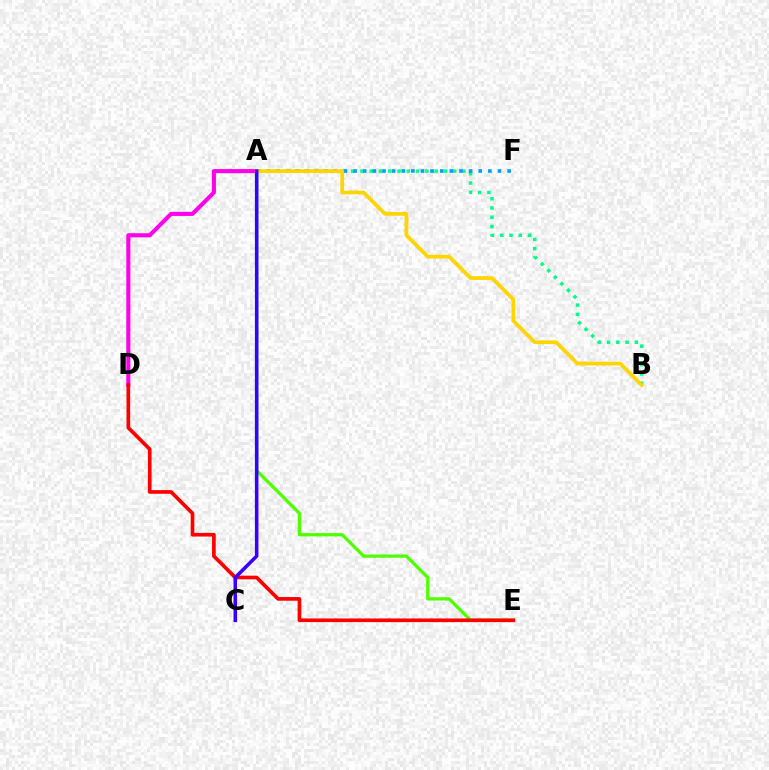{('A', 'E'): [{'color': '#4fff00', 'line_style': 'solid', 'thickness': 2.36}], ('A', 'D'): [{'color': '#ff00ed', 'line_style': 'solid', 'thickness': 2.95}], ('A', 'B'): [{'color': '#00ff86', 'line_style': 'dotted', 'thickness': 2.52}, {'color': '#ffd500', 'line_style': 'solid', 'thickness': 2.7}], ('A', 'F'): [{'color': '#009eff', 'line_style': 'dotted', 'thickness': 2.62}], ('D', 'E'): [{'color': '#ff0000', 'line_style': 'solid', 'thickness': 2.64}], ('A', 'C'): [{'color': '#3700ff', 'line_style': 'solid', 'thickness': 2.55}]}